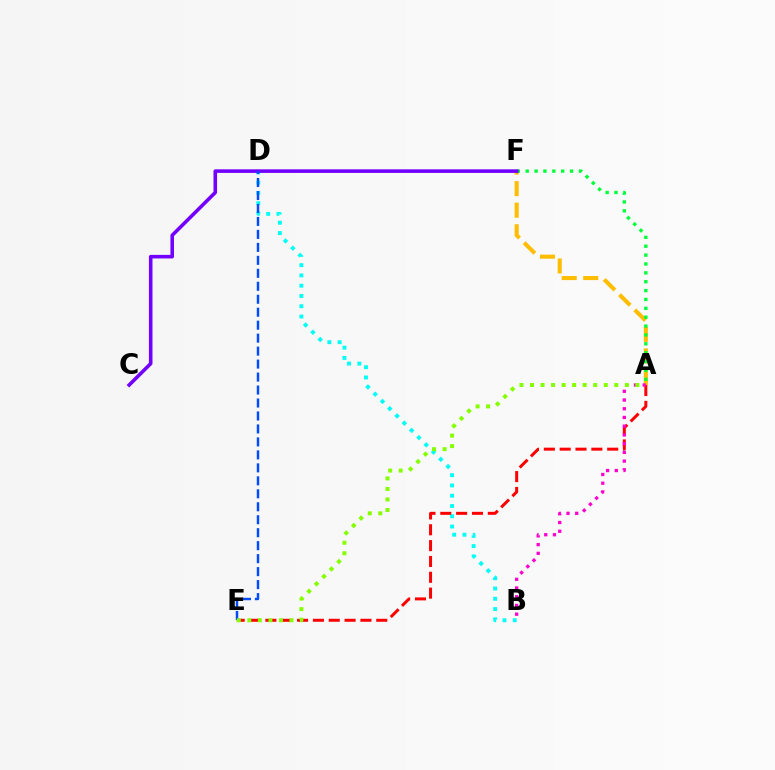{('B', 'D'): [{'color': '#00fff6', 'line_style': 'dotted', 'thickness': 2.79}], ('A', 'F'): [{'color': '#ffbd00', 'line_style': 'dashed', 'thickness': 2.93}, {'color': '#00ff39', 'line_style': 'dotted', 'thickness': 2.41}], ('A', 'E'): [{'color': '#ff0000', 'line_style': 'dashed', 'thickness': 2.15}, {'color': '#84ff00', 'line_style': 'dotted', 'thickness': 2.86}], ('C', 'F'): [{'color': '#7200ff', 'line_style': 'solid', 'thickness': 2.58}], ('A', 'B'): [{'color': '#ff00cf', 'line_style': 'dotted', 'thickness': 2.37}], ('D', 'E'): [{'color': '#004bff', 'line_style': 'dashed', 'thickness': 1.76}]}